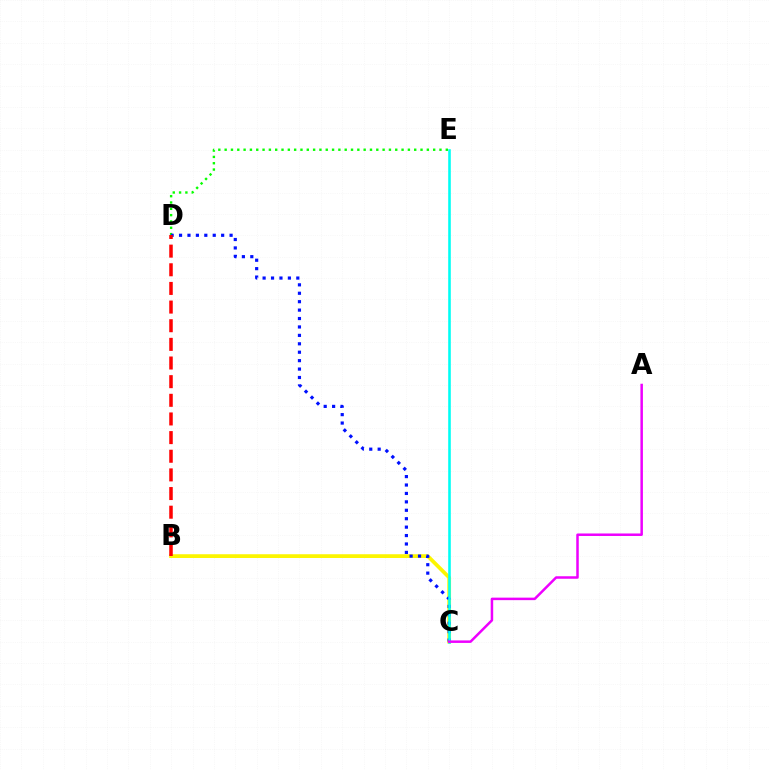{('D', 'E'): [{'color': '#08ff00', 'line_style': 'dotted', 'thickness': 1.72}], ('B', 'C'): [{'color': '#fcf500', 'line_style': 'solid', 'thickness': 2.7}], ('C', 'D'): [{'color': '#0010ff', 'line_style': 'dotted', 'thickness': 2.29}], ('C', 'E'): [{'color': '#00fff6', 'line_style': 'solid', 'thickness': 1.87}], ('B', 'D'): [{'color': '#ff0000', 'line_style': 'dashed', 'thickness': 2.53}], ('A', 'C'): [{'color': '#ee00ff', 'line_style': 'solid', 'thickness': 1.8}]}